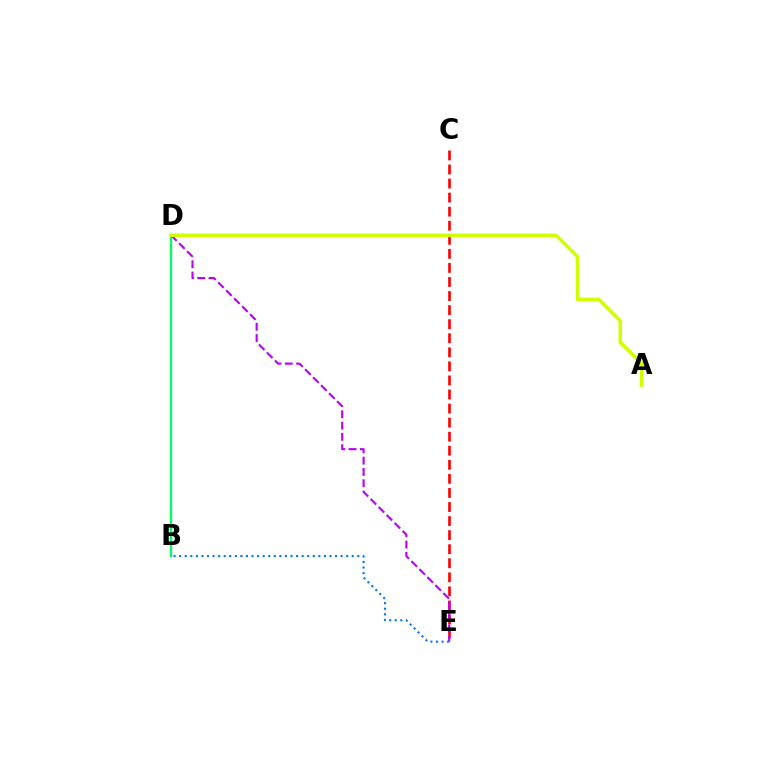{('C', 'E'): [{'color': '#ff0000', 'line_style': 'dashed', 'thickness': 1.91}], ('B', 'D'): [{'color': '#00ff5c', 'line_style': 'solid', 'thickness': 1.67}], ('D', 'E'): [{'color': '#b900ff', 'line_style': 'dashed', 'thickness': 1.53}], ('B', 'E'): [{'color': '#0074ff', 'line_style': 'dotted', 'thickness': 1.51}], ('A', 'D'): [{'color': '#d1ff00', 'line_style': 'solid', 'thickness': 2.56}]}